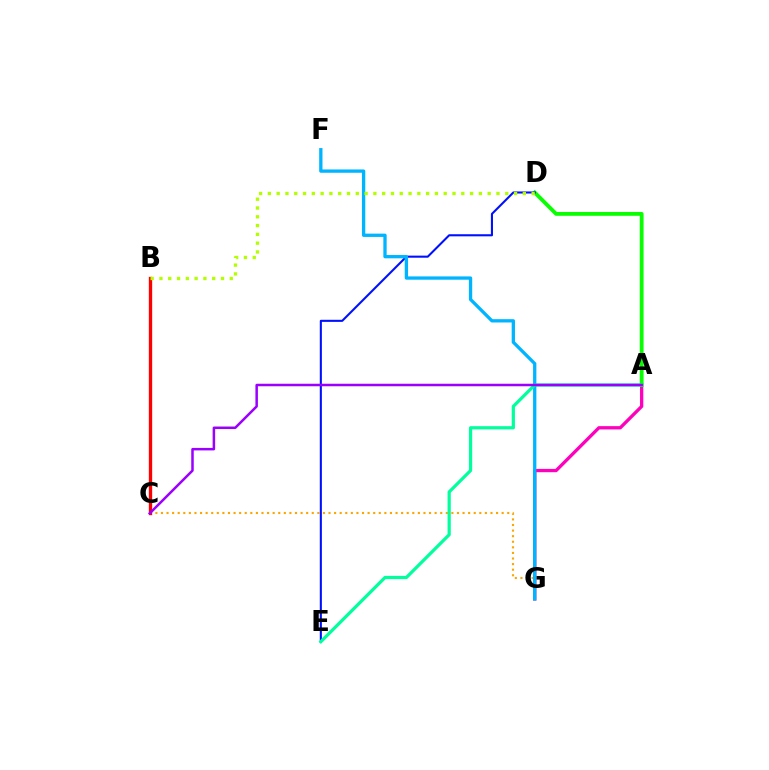{('A', 'G'): [{'color': '#ff00bd', 'line_style': 'solid', 'thickness': 2.37}], ('C', 'G'): [{'color': '#ffa500', 'line_style': 'dotted', 'thickness': 1.52}], ('B', 'C'): [{'color': '#ff0000', 'line_style': 'solid', 'thickness': 2.39}], ('A', 'D'): [{'color': '#08ff00', 'line_style': 'solid', 'thickness': 2.75}], ('D', 'E'): [{'color': '#0010ff', 'line_style': 'solid', 'thickness': 1.5}], ('F', 'G'): [{'color': '#00b5ff', 'line_style': 'solid', 'thickness': 2.38}], ('B', 'D'): [{'color': '#b3ff00', 'line_style': 'dotted', 'thickness': 2.39}], ('A', 'E'): [{'color': '#00ff9d', 'line_style': 'solid', 'thickness': 2.31}], ('A', 'C'): [{'color': '#9b00ff', 'line_style': 'solid', 'thickness': 1.8}]}